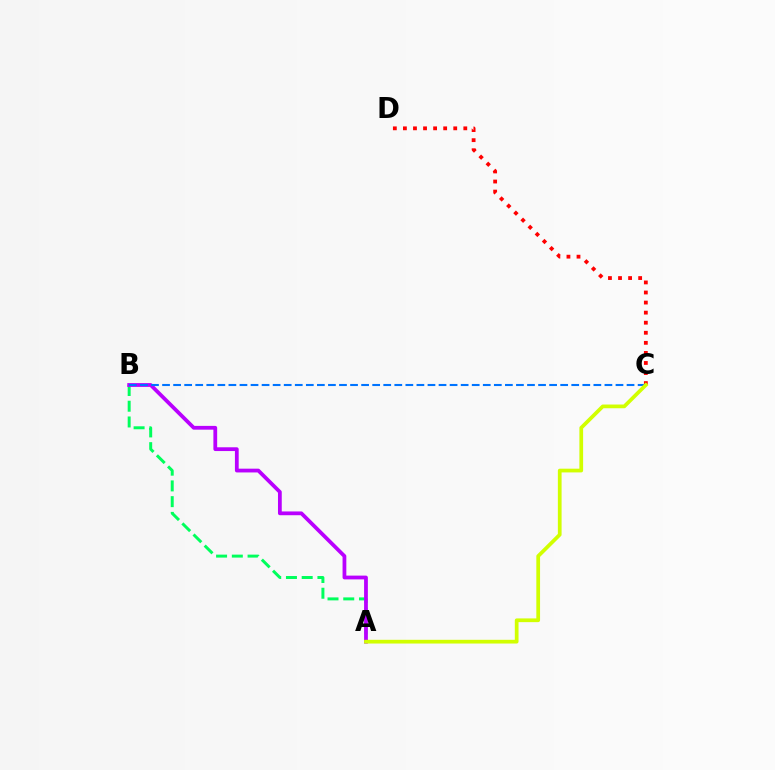{('A', 'B'): [{'color': '#00ff5c', 'line_style': 'dashed', 'thickness': 2.14}, {'color': '#b900ff', 'line_style': 'solid', 'thickness': 2.72}], ('C', 'D'): [{'color': '#ff0000', 'line_style': 'dotted', 'thickness': 2.73}], ('B', 'C'): [{'color': '#0074ff', 'line_style': 'dashed', 'thickness': 1.5}], ('A', 'C'): [{'color': '#d1ff00', 'line_style': 'solid', 'thickness': 2.68}]}